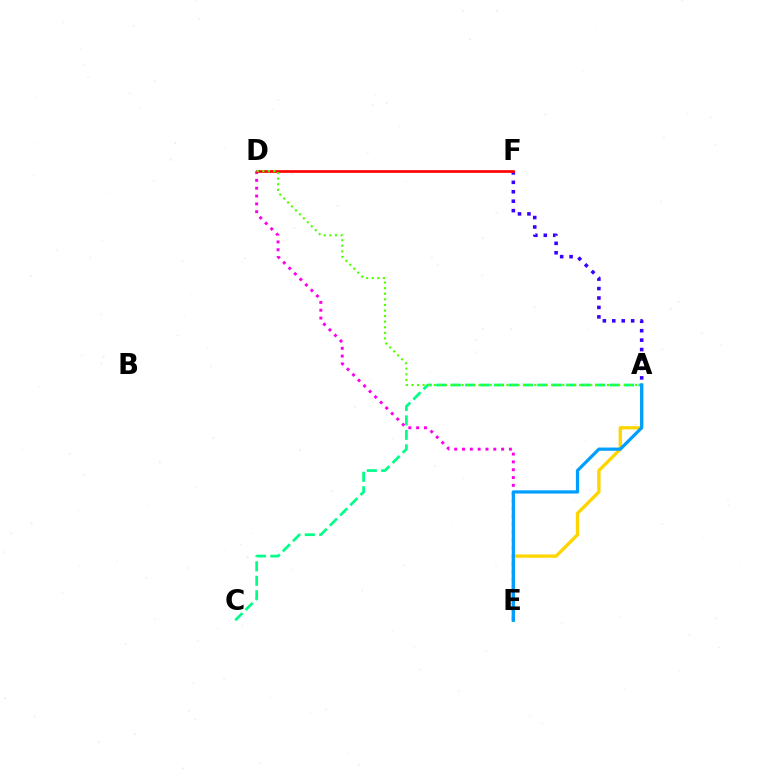{('A', 'E'): [{'color': '#ffd500', 'line_style': 'solid', 'thickness': 2.4}, {'color': '#009eff', 'line_style': 'solid', 'thickness': 2.32}], ('D', 'E'): [{'color': '#ff00ed', 'line_style': 'dotted', 'thickness': 2.12}], ('A', 'F'): [{'color': '#3700ff', 'line_style': 'dotted', 'thickness': 2.56}], ('D', 'F'): [{'color': '#ff0000', 'line_style': 'solid', 'thickness': 1.93}], ('A', 'C'): [{'color': '#00ff86', 'line_style': 'dashed', 'thickness': 1.96}], ('A', 'D'): [{'color': '#4fff00', 'line_style': 'dotted', 'thickness': 1.52}]}